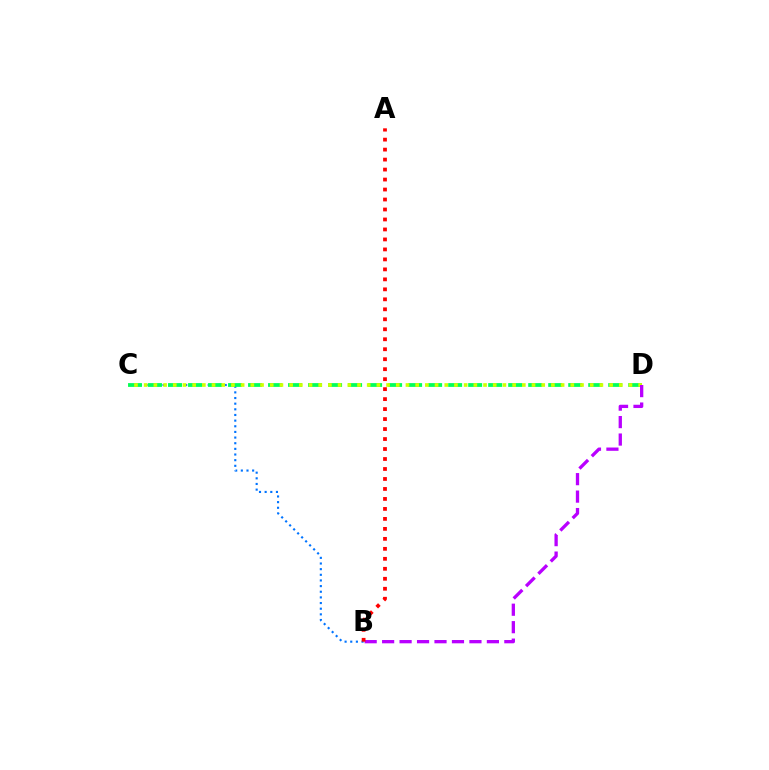{('B', 'C'): [{'color': '#0074ff', 'line_style': 'dotted', 'thickness': 1.53}], ('C', 'D'): [{'color': '#00ff5c', 'line_style': 'dashed', 'thickness': 2.72}, {'color': '#d1ff00', 'line_style': 'dotted', 'thickness': 2.63}], ('B', 'D'): [{'color': '#b900ff', 'line_style': 'dashed', 'thickness': 2.37}], ('A', 'B'): [{'color': '#ff0000', 'line_style': 'dotted', 'thickness': 2.71}]}